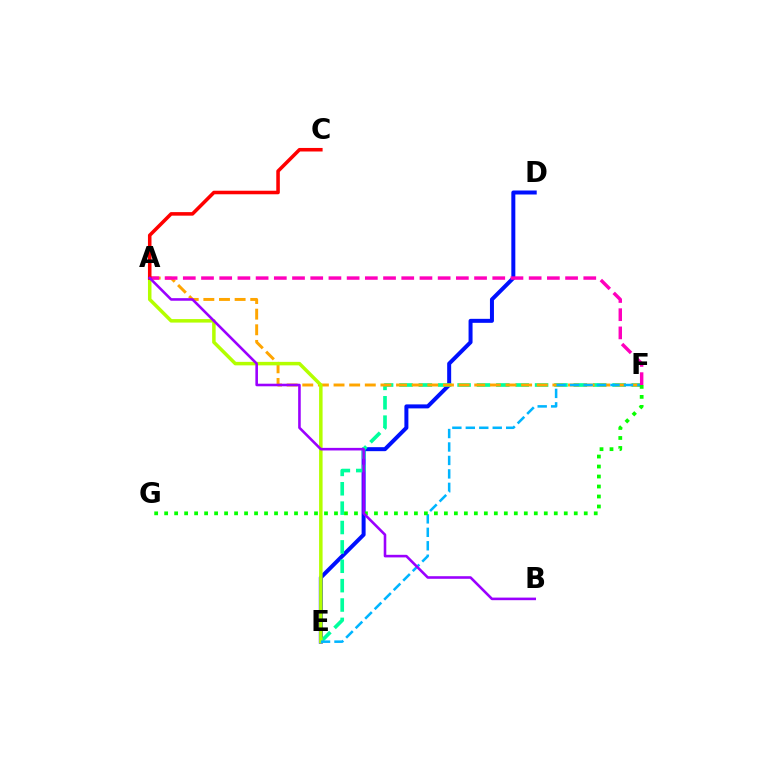{('D', 'E'): [{'color': '#0010ff', 'line_style': 'solid', 'thickness': 2.88}], ('E', 'F'): [{'color': '#00ff9d', 'line_style': 'dashed', 'thickness': 2.63}, {'color': '#00b5ff', 'line_style': 'dashed', 'thickness': 1.83}], ('A', 'F'): [{'color': '#ffa500', 'line_style': 'dashed', 'thickness': 2.12}, {'color': '#ff00bd', 'line_style': 'dashed', 'thickness': 2.47}], ('A', 'E'): [{'color': '#b3ff00', 'line_style': 'solid', 'thickness': 2.52}], ('F', 'G'): [{'color': '#08ff00', 'line_style': 'dotted', 'thickness': 2.71}], ('A', 'C'): [{'color': '#ff0000', 'line_style': 'solid', 'thickness': 2.55}], ('A', 'B'): [{'color': '#9b00ff', 'line_style': 'solid', 'thickness': 1.86}]}